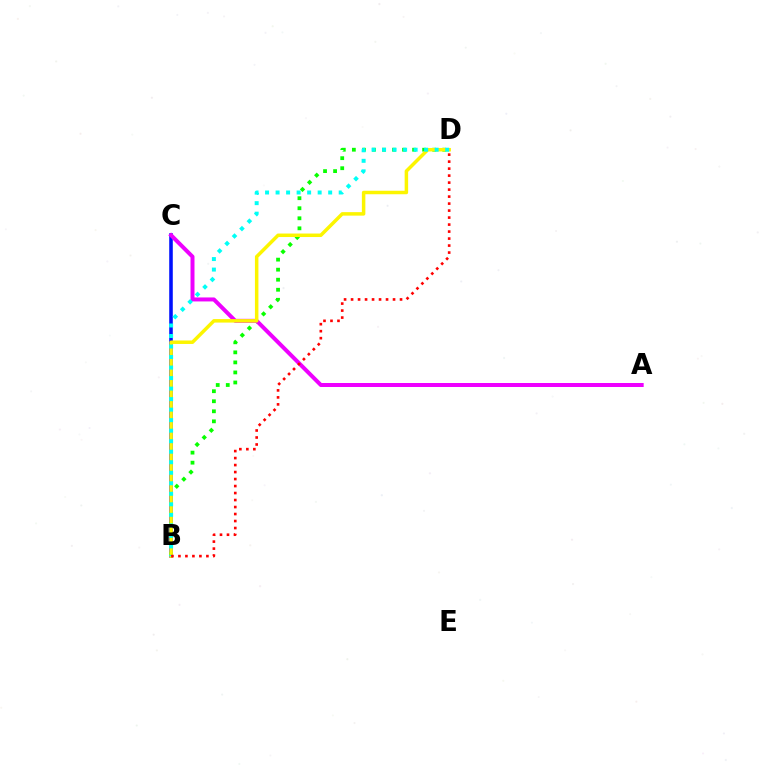{('B', 'C'): [{'color': '#0010ff', 'line_style': 'solid', 'thickness': 2.57}], ('B', 'D'): [{'color': '#08ff00', 'line_style': 'dotted', 'thickness': 2.73}, {'color': '#fcf500', 'line_style': 'solid', 'thickness': 2.51}, {'color': '#00fff6', 'line_style': 'dotted', 'thickness': 2.86}, {'color': '#ff0000', 'line_style': 'dotted', 'thickness': 1.9}], ('A', 'C'): [{'color': '#ee00ff', 'line_style': 'solid', 'thickness': 2.87}]}